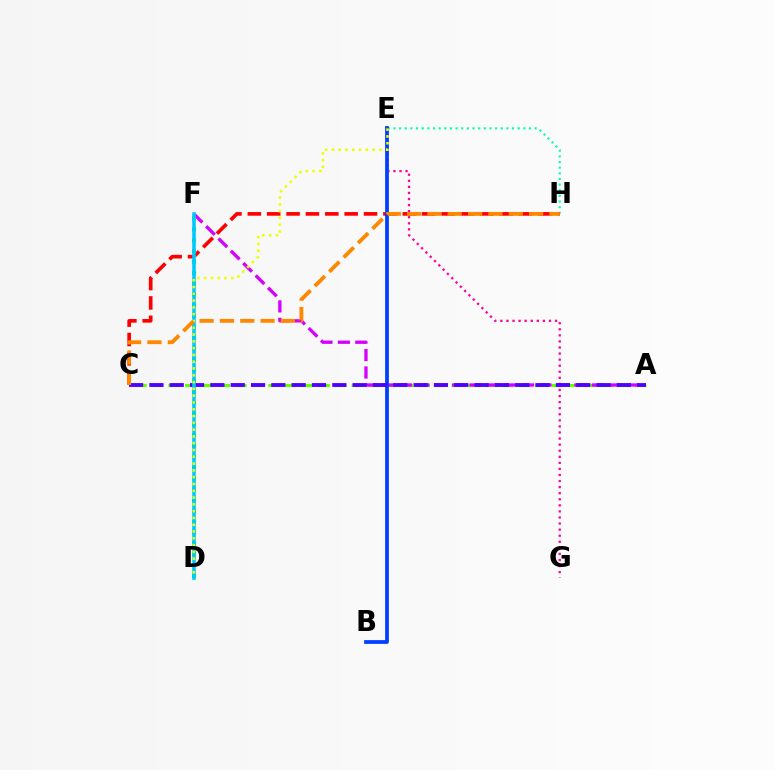{('E', 'H'): [{'color': '#00ffaf', 'line_style': 'dotted', 'thickness': 1.53}], ('C', 'H'): [{'color': '#ff0000', 'line_style': 'dashed', 'thickness': 2.63}, {'color': '#ff8800', 'line_style': 'dashed', 'thickness': 2.76}], ('A', 'C'): [{'color': '#66ff00', 'line_style': 'dashed', 'thickness': 2.26}, {'color': '#4f00ff', 'line_style': 'dashed', 'thickness': 2.76}], ('A', 'F'): [{'color': '#d600ff', 'line_style': 'dashed', 'thickness': 2.37}], ('E', 'G'): [{'color': '#ff00a0', 'line_style': 'dotted', 'thickness': 1.65}], ('B', 'E'): [{'color': '#003fff', 'line_style': 'solid', 'thickness': 2.7}], ('D', 'F'): [{'color': '#00ff27', 'line_style': 'dotted', 'thickness': 2.94}, {'color': '#00c7ff', 'line_style': 'solid', 'thickness': 2.56}], ('D', 'E'): [{'color': '#eeff00', 'line_style': 'dotted', 'thickness': 1.85}]}